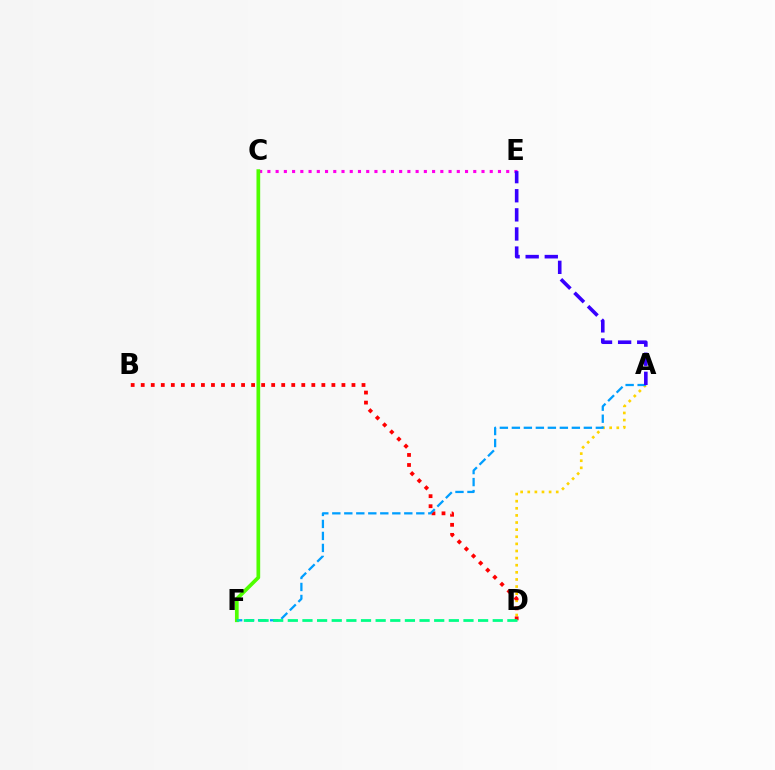{('C', 'E'): [{'color': '#ff00ed', 'line_style': 'dotted', 'thickness': 2.24}], ('C', 'F'): [{'color': '#4fff00', 'line_style': 'solid', 'thickness': 2.66}], ('A', 'D'): [{'color': '#ffd500', 'line_style': 'dotted', 'thickness': 1.93}], ('B', 'D'): [{'color': '#ff0000', 'line_style': 'dotted', 'thickness': 2.73}], ('A', 'F'): [{'color': '#009eff', 'line_style': 'dashed', 'thickness': 1.63}], ('A', 'E'): [{'color': '#3700ff', 'line_style': 'dashed', 'thickness': 2.6}], ('D', 'F'): [{'color': '#00ff86', 'line_style': 'dashed', 'thickness': 1.99}]}